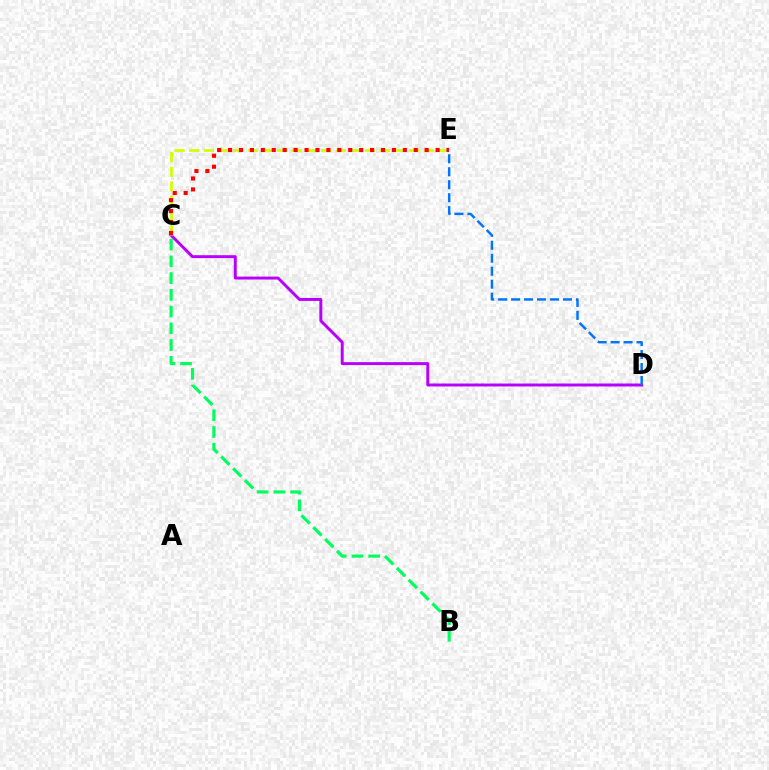{('C', 'D'): [{'color': '#b900ff', 'line_style': 'solid', 'thickness': 2.12}], ('B', 'C'): [{'color': '#00ff5c', 'line_style': 'dashed', 'thickness': 2.27}], ('C', 'E'): [{'color': '#d1ff00', 'line_style': 'dashed', 'thickness': 1.99}, {'color': '#ff0000', 'line_style': 'dotted', 'thickness': 2.97}], ('D', 'E'): [{'color': '#0074ff', 'line_style': 'dashed', 'thickness': 1.76}]}